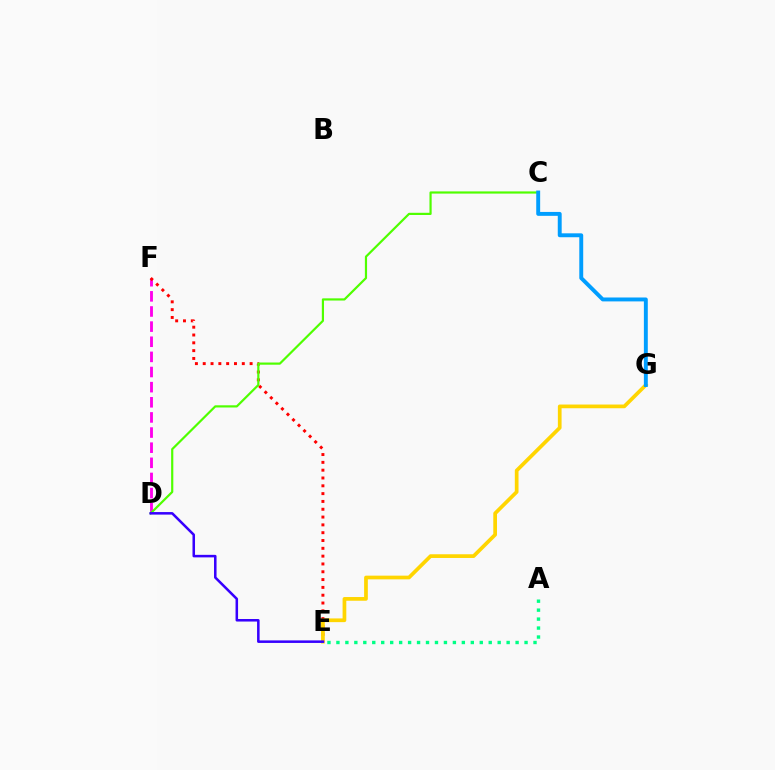{('D', 'F'): [{'color': '#ff00ed', 'line_style': 'dashed', 'thickness': 2.06}], ('E', 'F'): [{'color': '#ff0000', 'line_style': 'dotted', 'thickness': 2.12}], ('E', 'G'): [{'color': '#ffd500', 'line_style': 'solid', 'thickness': 2.67}], ('C', 'D'): [{'color': '#4fff00', 'line_style': 'solid', 'thickness': 1.58}], ('A', 'E'): [{'color': '#00ff86', 'line_style': 'dotted', 'thickness': 2.43}], ('D', 'E'): [{'color': '#3700ff', 'line_style': 'solid', 'thickness': 1.82}], ('C', 'G'): [{'color': '#009eff', 'line_style': 'solid', 'thickness': 2.82}]}